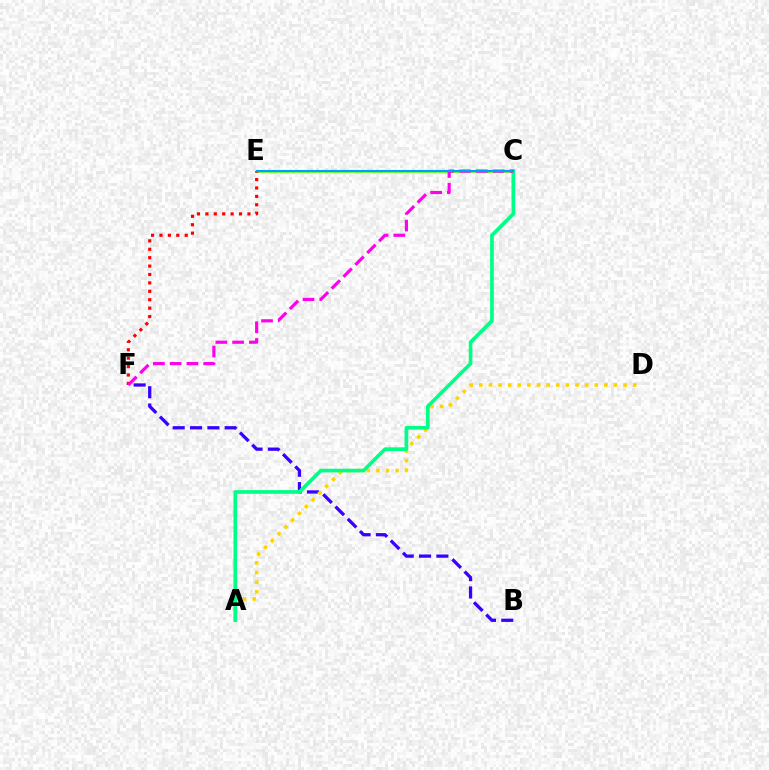{('C', 'E'): [{'color': '#4fff00', 'line_style': 'solid', 'thickness': 1.82}, {'color': '#009eff', 'line_style': 'solid', 'thickness': 1.51}], ('B', 'F'): [{'color': '#3700ff', 'line_style': 'dashed', 'thickness': 2.35}], ('A', 'D'): [{'color': '#ffd500', 'line_style': 'dotted', 'thickness': 2.61}], ('A', 'C'): [{'color': '#00ff86', 'line_style': 'solid', 'thickness': 2.63}], ('E', 'F'): [{'color': '#ff0000', 'line_style': 'dotted', 'thickness': 2.29}], ('C', 'F'): [{'color': '#ff00ed', 'line_style': 'dashed', 'thickness': 2.28}]}